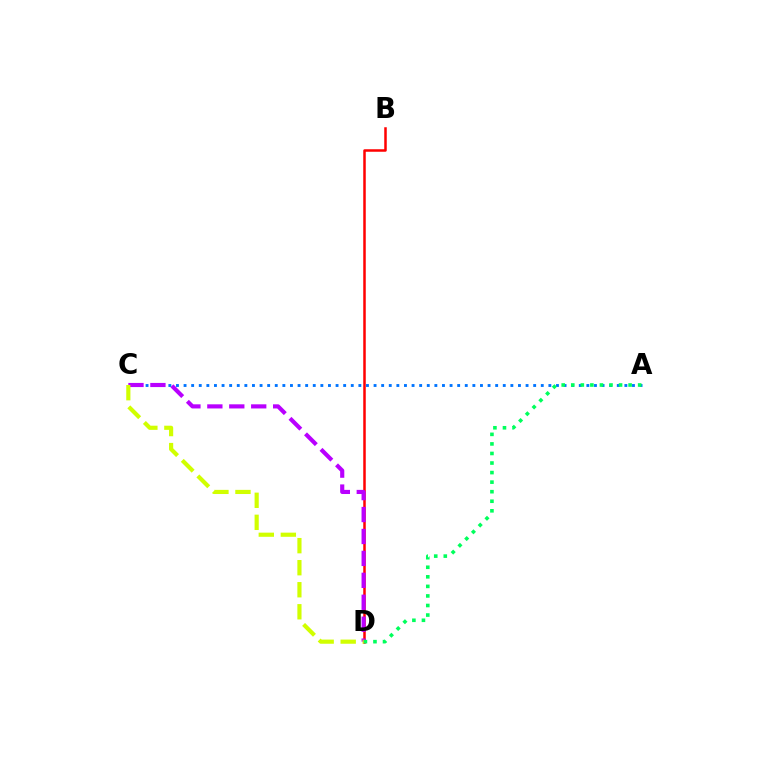{('A', 'C'): [{'color': '#0074ff', 'line_style': 'dotted', 'thickness': 2.06}], ('B', 'D'): [{'color': '#ff0000', 'line_style': 'solid', 'thickness': 1.8}], ('C', 'D'): [{'color': '#b900ff', 'line_style': 'dashed', 'thickness': 2.98}, {'color': '#d1ff00', 'line_style': 'dashed', 'thickness': 2.99}], ('A', 'D'): [{'color': '#00ff5c', 'line_style': 'dotted', 'thickness': 2.6}]}